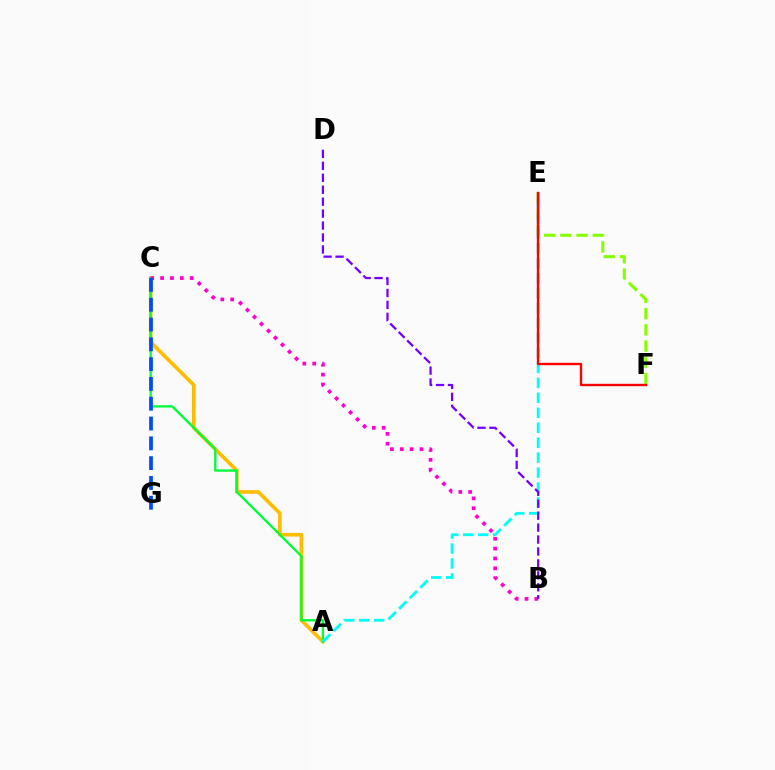{('A', 'C'): [{'color': '#ffbd00', 'line_style': 'solid', 'thickness': 2.63}, {'color': '#00ff39', 'line_style': 'solid', 'thickness': 1.68}], ('A', 'E'): [{'color': '#00fff6', 'line_style': 'dashed', 'thickness': 2.03}], ('B', 'C'): [{'color': '#ff00cf', 'line_style': 'dotted', 'thickness': 2.68}], ('B', 'D'): [{'color': '#7200ff', 'line_style': 'dashed', 'thickness': 1.62}], ('C', 'G'): [{'color': '#004bff', 'line_style': 'dashed', 'thickness': 2.69}], ('E', 'F'): [{'color': '#84ff00', 'line_style': 'dashed', 'thickness': 2.2}, {'color': '#ff0000', 'line_style': 'solid', 'thickness': 1.72}]}